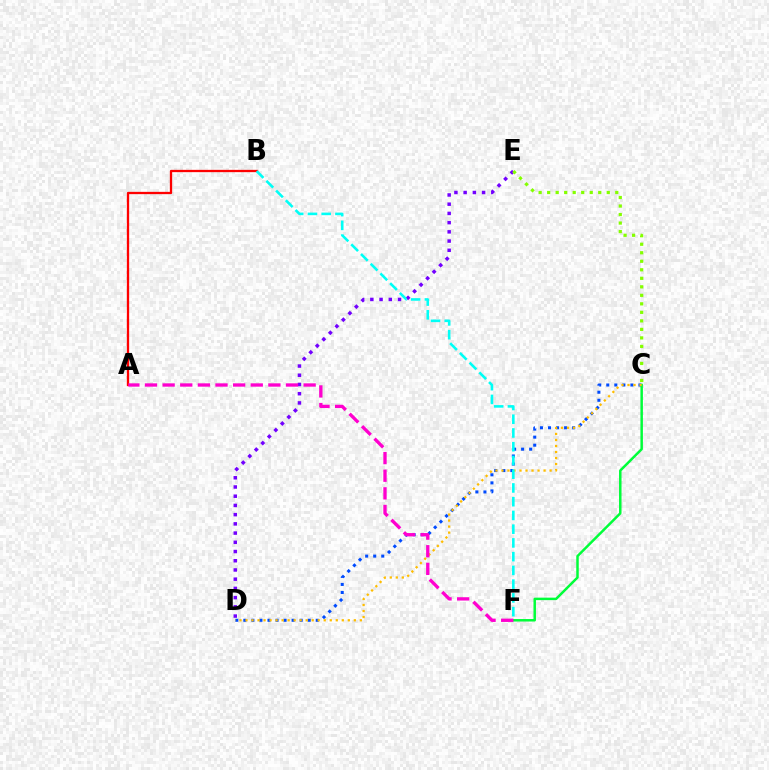{('A', 'B'): [{'color': '#ff0000', 'line_style': 'solid', 'thickness': 1.65}], ('D', 'E'): [{'color': '#7200ff', 'line_style': 'dotted', 'thickness': 2.5}], ('C', 'E'): [{'color': '#84ff00', 'line_style': 'dotted', 'thickness': 2.31}], ('C', 'D'): [{'color': '#004bff', 'line_style': 'dotted', 'thickness': 2.19}, {'color': '#ffbd00', 'line_style': 'dotted', 'thickness': 1.64}], ('C', 'F'): [{'color': '#00ff39', 'line_style': 'solid', 'thickness': 1.79}], ('B', 'F'): [{'color': '#00fff6', 'line_style': 'dashed', 'thickness': 1.87}], ('A', 'F'): [{'color': '#ff00cf', 'line_style': 'dashed', 'thickness': 2.39}]}